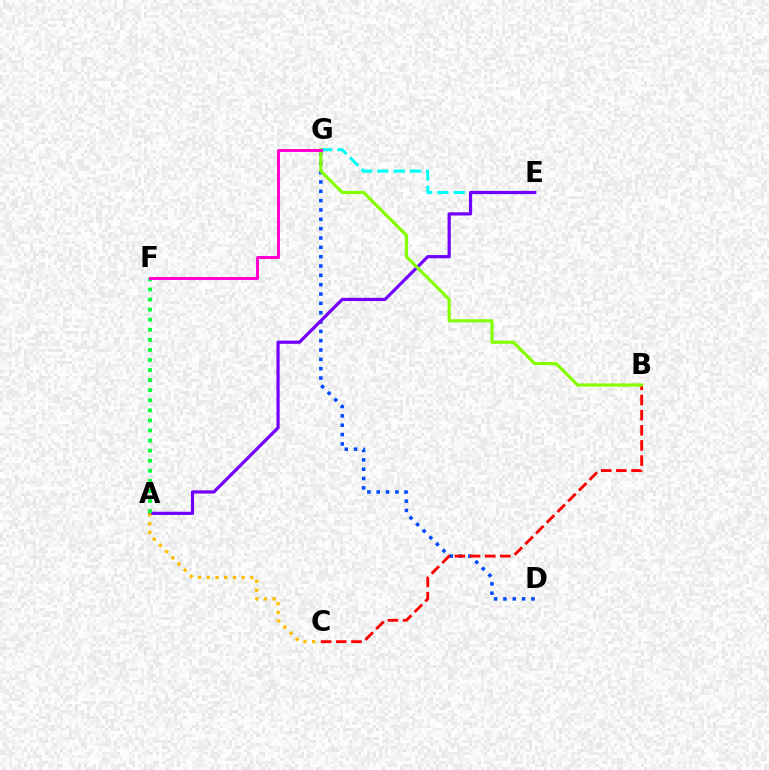{('D', 'G'): [{'color': '#004bff', 'line_style': 'dotted', 'thickness': 2.54}], ('E', 'G'): [{'color': '#00fff6', 'line_style': 'dashed', 'thickness': 2.21}], ('A', 'E'): [{'color': '#7200ff', 'line_style': 'solid', 'thickness': 2.31}], ('A', 'F'): [{'color': '#00ff39', 'line_style': 'dotted', 'thickness': 2.74}], ('B', 'C'): [{'color': '#ff0000', 'line_style': 'dashed', 'thickness': 2.06}], ('B', 'G'): [{'color': '#84ff00', 'line_style': 'solid', 'thickness': 2.28}], ('F', 'G'): [{'color': '#ff00cf', 'line_style': 'solid', 'thickness': 2.14}], ('A', 'C'): [{'color': '#ffbd00', 'line_style': 'dotted', 'thickness': 2.37}]}